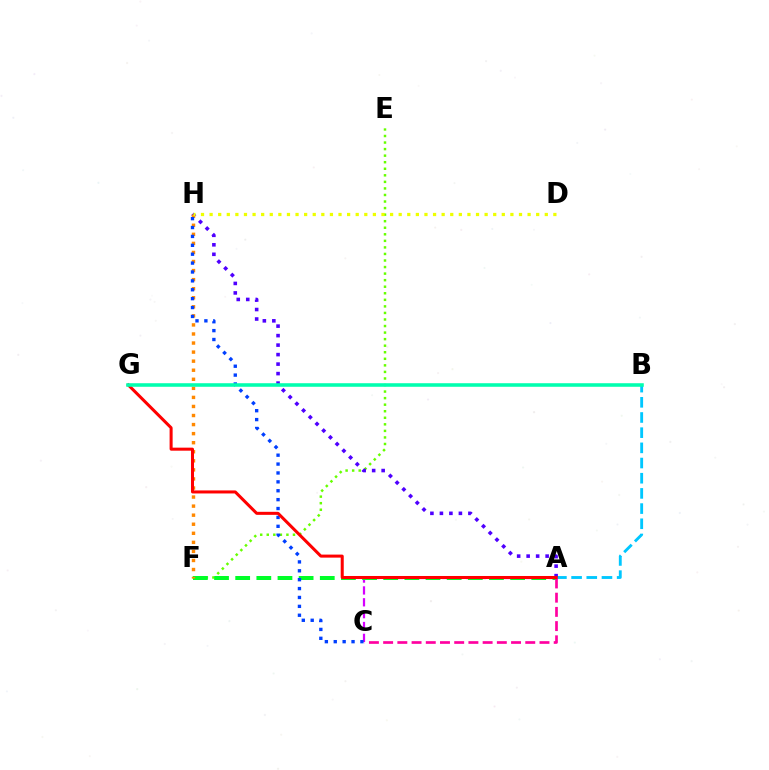{('E', 'F'): [{'color': '#66ff00', 'line_style': 'dotted', 'thickness': 1.78}], ('A', 'B'): [{'color': '#00c7ff', 'line_style': 'dashed', 'thickness': 2.06}], ('A', 'C'): [{'color': '#d600ff', 'line_style': 'dashed', 'thickness': 1.61}, {'color': '#ff00a0', 'line_style': 'dashed', 'thickness': 1.93}], ('A', 'F'): [{'color': '#00ff27', 'line_style': 'dashed', 'thickness': 2.87}], ('A', 'H'): [{'color': '#4f00ff', 'line_style': 'dotted', 'thickness': 2.58}], ('F', 'H'): [{'color': '#ff8800', 'line_style': 'dotted', 'thickness': 2.46}], ('C', 'H'): [{'color': '#003fff', 'line_style': 'dotted', 'thickness': 2.42}], ('A', 'G'): [{'color': '#ff0000', 'line_style': 'solid', 'thickness': 2.18}], ('D', 'H'): [{'color': '#eeff00', 'line_style': 'dotted', 'thickness': 2.34}], ('B', 'G'): [{'color': '#00ffaf', 'line_style': 'solid', 'thickness': 2.56}]}